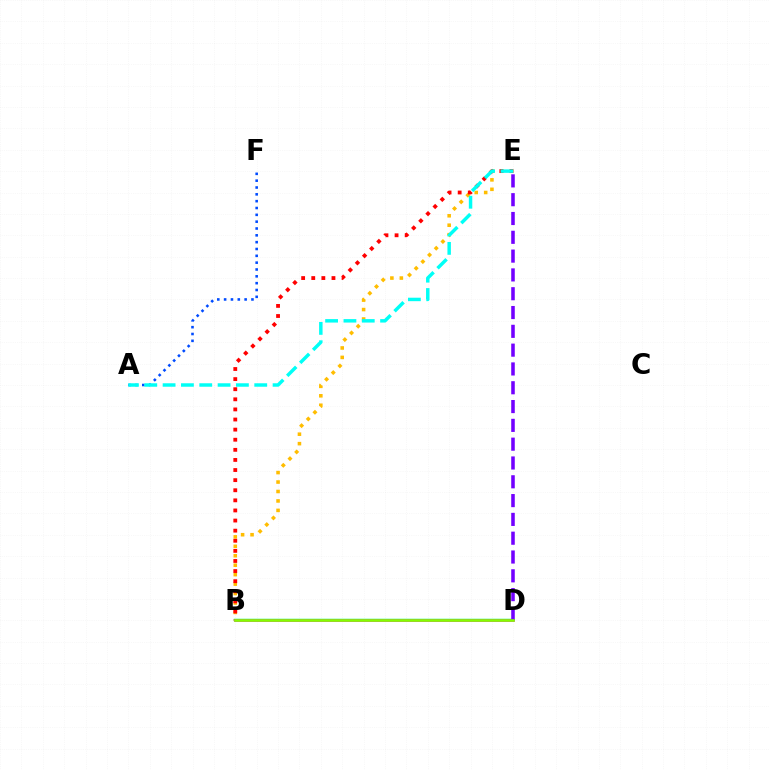{('B', 'D'): [{'color': '#00ff39', 'line_style': 'solid', 'thickness': 1.77}, {'color': '#ff00cf', 'line_style': 'solid', 'thickness': 1.89}, {'color': '#84ff00', 'line_style': 'solid', 'thickness': 1.9}], ('A', 'F'): [{'color': '#004bff', 'line_style': 'dotted', 'thickness': 1.86}], ('B', 'E'): [{'color': '#ffbd00', 'line_style': 'dotted', 'thickness': 2.57}, {'color': '#ff0000', 'line_style': 'dotted', 'thickness': 2.74}], ('A', 'E'): [{'color': '#00fff6', 'line_style': 'dashed', 'thickness': 2.49}], ('D', 'E'): [{'color': '#7200ff', 'line_style': 'dashed', 'thickness': 2.55}]}